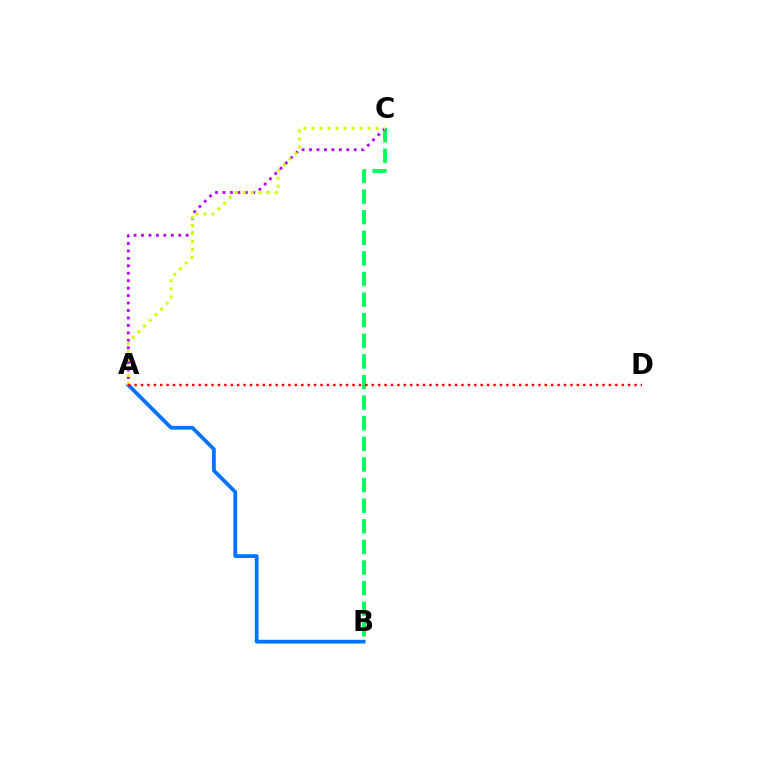{('B', 'C'): [{'color': '#00ff5c', 'line_style': 'dashed', 'thickness': 2.8}], ('A', 'C'): [{'color': '#b900ff', 'line_style': 'dotted', 'thickness': 2.02}, {'color': '#d1ff00', 'line_style': 'dotted', 'thickness': 2.18}], ('A', 'B'): [{'color': '#0074ff', 'line_style': 'solid', 'thickness': 2.7}], ('A', 'D'): [{'color': '#ff0000', 'line_style': 'dotted', 'thickness': 1.74}]}